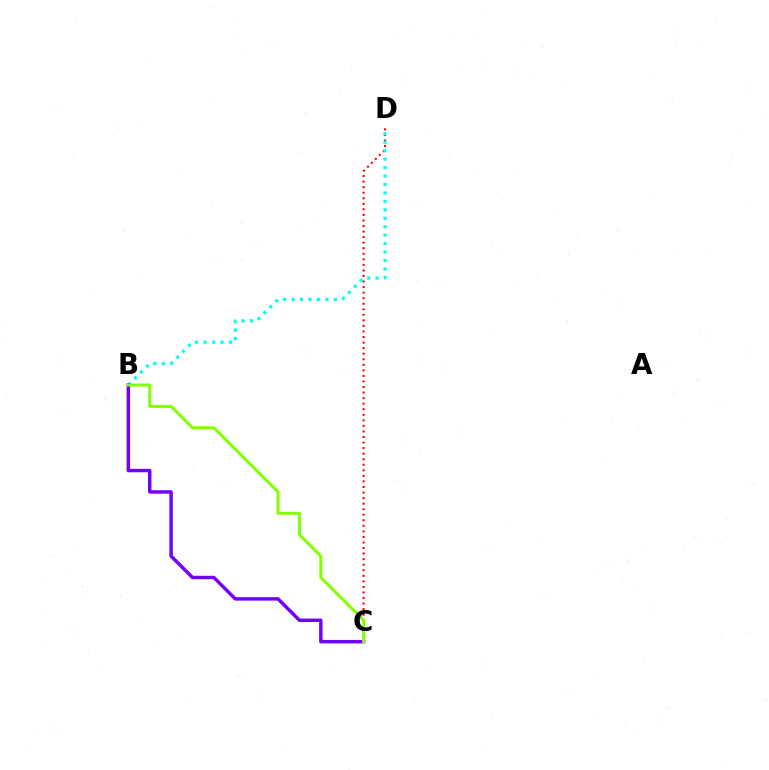{('C', 'D'): [{'color': '#ff0000', 'line_style': 'dotted', 'thickness': 1.51}], ('B', 'D'): [{'color': '#00fff6', 'line_style': 'dotted', 'thickness': 2.3}], ('B', 'C'): [{'color': '#7200ff', 'line_style': 'solid', 'thickness': 2.48}, {'color': '#84ff00', 'line_style': 'solid', 'thickness': 2.17}]}